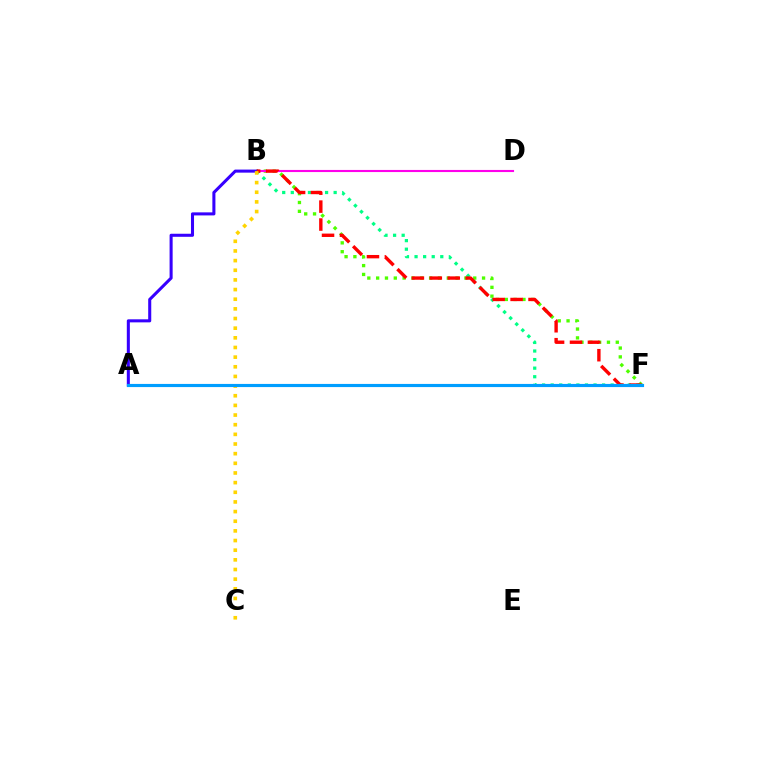{('B', 'F'): [{'color': '#00ff86', 'line_style': 'dotted', 'thickness': 2.33}, {'color': '#4fff00', 'line_style': 'dotted', 'thickness': 2.4}, {'color': '#ff0000', 'line_style': 'dashed', 'thickness': 2.44}], ('B', 'D'): [{'color': '#ff00ed', 'line_style': 'solid', 'thickness': 1.52}], ('A', 'B'): [{'color': '#3700ff', 'line_style': 'solid', 'thickness': 2.2}], ('B', 'C'): [{'color': '#ffd500', 'line_style': 'dotted', 'thickness': 2.62}], ('A', 'F'): [{'color': '#009eff', 'line_style': 'solid', 'thickness': 2.27}]}